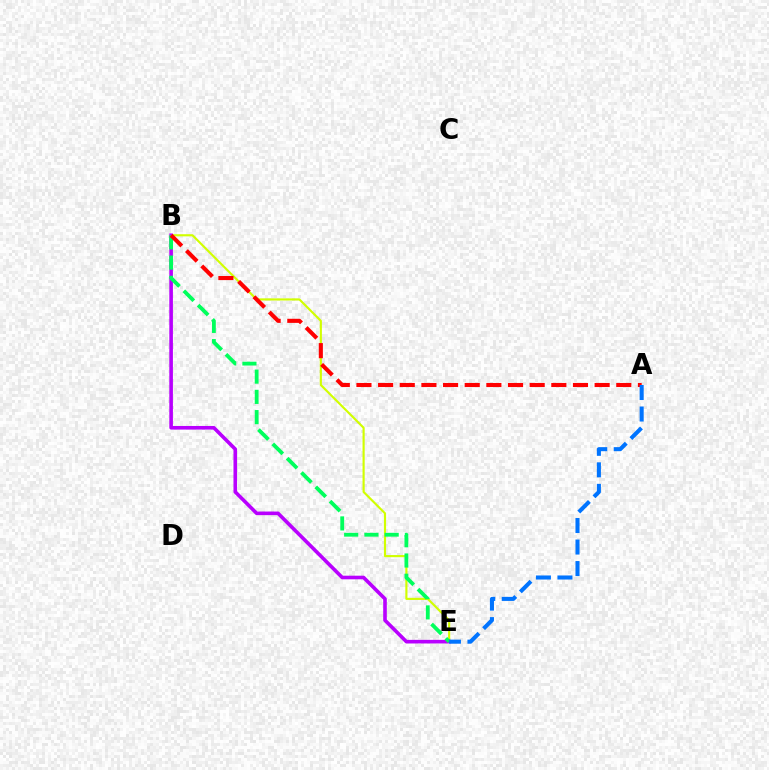{('B', 'E'): [{'color': '#d1ff00', 'line_style': 'solid', 'thickness': 1.54}, {'color': '#b900ff', 'line_style': 'solid', 'thickness': 2.6}, {'color': '#00ff5c', 'line_style': 'dashed', 'thickness': 2.75}], ('A', 'B'): [{'color': '#ff0000', 'line_style': 'dashed', 'thickness': 2.94}], ('A', 'E'): [{'color': '#0074ff', 'line_style': 'dashed', 'thickness': 2.92}]}